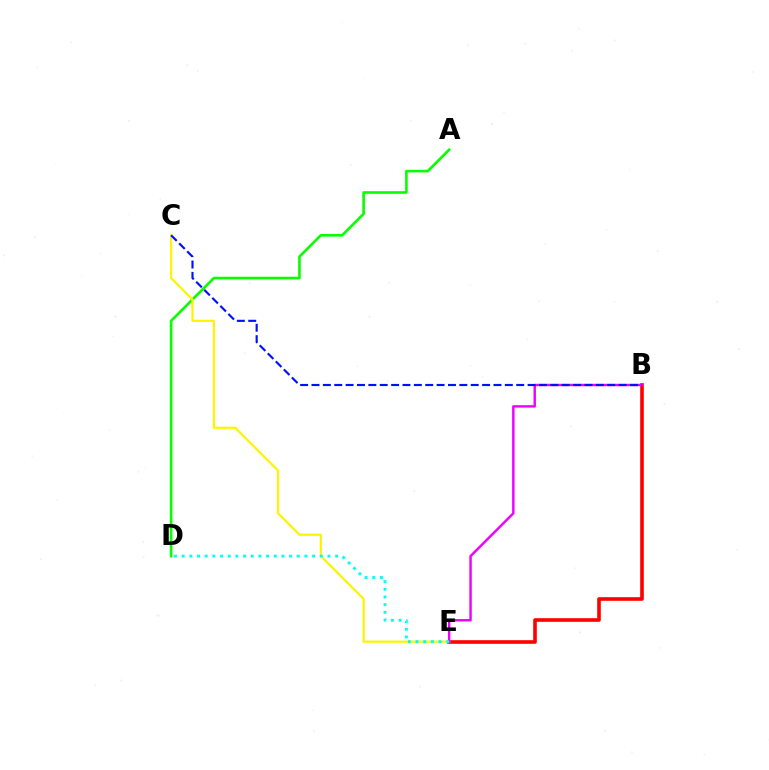{('B', 'E'): [{'color': '#ff0000', 'line_style': 'solid', 'thickness': 2.6}, {'color': '#ee00ff', 'line_style': 'solid', 'thickness': 1.75}], ('A', 'D'): [{'color': '#08ff00', 'line_style': 'solid', 'thickness': 1.89}], ('C', 'E'): [{'color': '#fcf500', 'line_style': 'solid', 'thickness': 1.6}], ('D', 'E'): [{'color': '#00fff6', 'line_style': 'dotted', 'thickness': 2.08}], ('B', 'C'): [{'color': '#0010ff', 'line_style': 'dashed', 'thickness': 1.55}]}